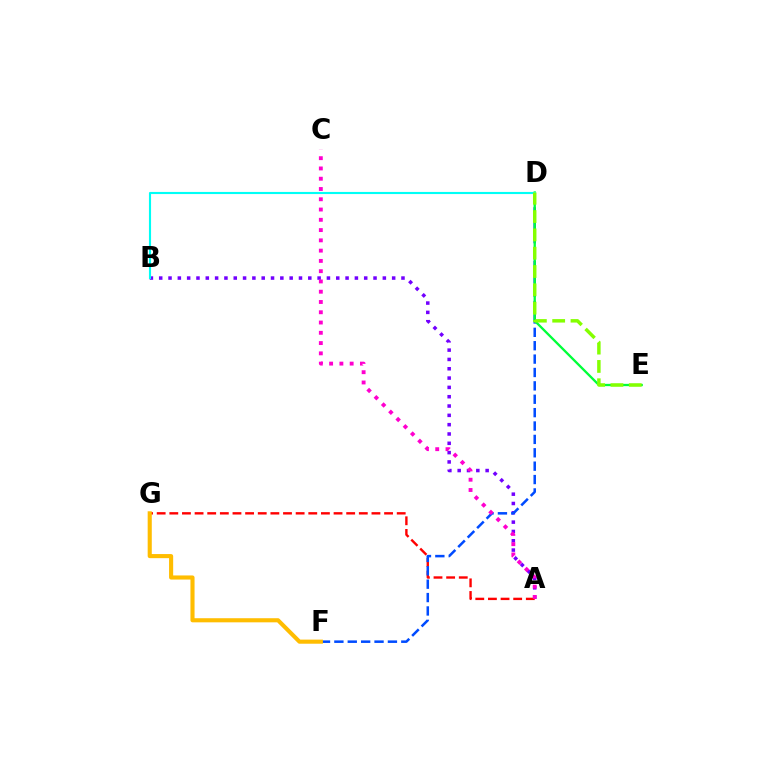{('A', 'B'): [{'color': '#7200ff', 'line_style': 'dotted', 'thickness': 2.53}], ('A', 'G'): [{'color': '#ff0000', 'line_style': 'dashed', 'thickness': 1.72}], ('D', 'F'): [{'color': '#004bff', 'line_style': 'dashed', 'thickness': 1.82}], ('F', 'G'): [{'color': '#ffbd00', 'line_style': 'solid', 'thickness': 2.96}], ('A', 'C'): [{'color': '#ff00cf', 'line_style': 'dotted', 'thickness': 2.79}], ('D', 'E'): [{'color': '#00ff39', 'line_style': 'solid', 'thickness': 1.66}, {'color': '#84ff00', 'line_style': 'dashed', 'thickness': 2.49}], ('B', 'D'): [{'color': '#00fff6', 'line_style': 'solid', 'thickness': 1.53}]}